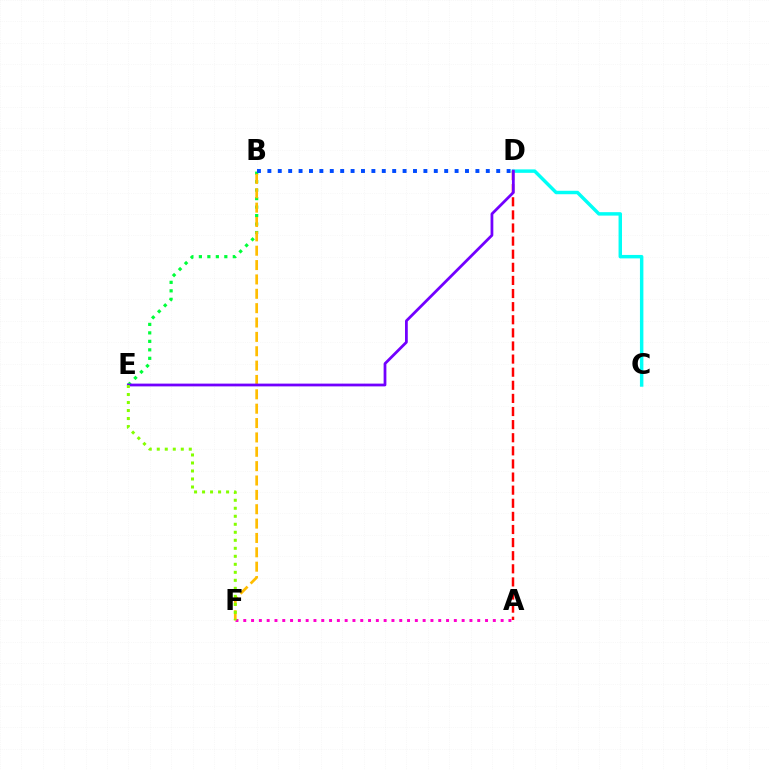{('A', 'F'): [{'color': '#ff00cf', 'line_style': 'dotted', 'thickness': 2.12}], ('B', 'E'): [{'color': '#00ff39', 'line_style': 'dotted', 'thickness': 2.3}], ('B', 'F'): [{'color': '#ffbd00', 'line_style': 'dashed', 'thickness': 1.95}], ('C', 'D'): [{'color': '#00fff6', 'line_style': 'solid', 'thickness': 2.48}], ('A', 'D'): [{'color': '#ff0000', 'line_style': 'dashed', 'thickness': 1.78}], ('D', 'E'): [{'color': '#7200ff', 'line_style': 'solid', 'thickness': 1.99}], ('E', 'F'): [{'color': '#84ff00', 'line_style': 'dotted', 'thickness': 2.18}], ('B', 'D'): [{'color': '#004bff', 'line_style': 'dotted', 'thickness': 2.83}]}